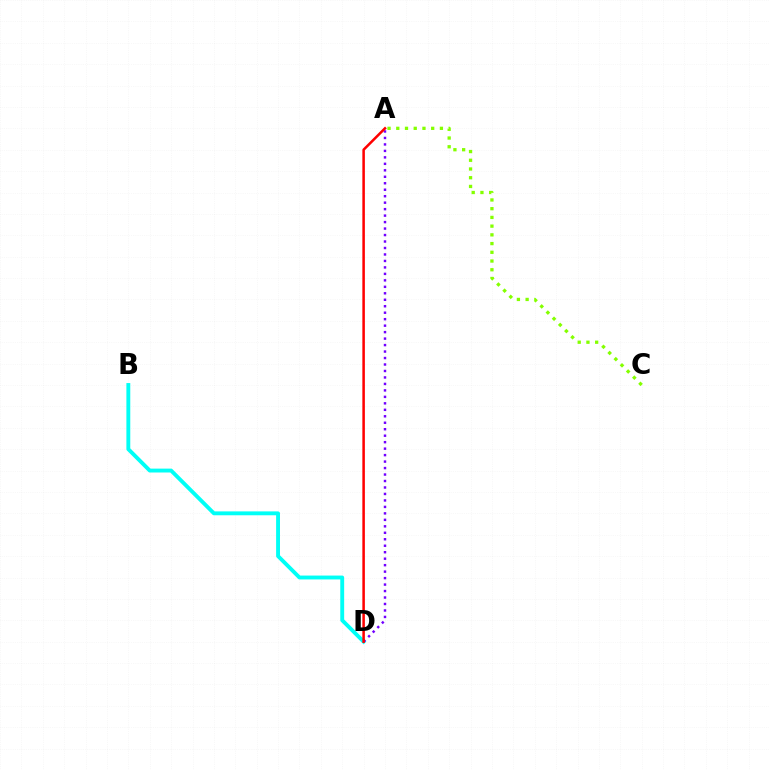{('A', 'C'): [{'color': '#84ff00', 'line_style': 'dotted', 'thickness': 2.37}], ('B', 'D'): [{'color': '#00fff6', 'line_style': 'solid', 'thickness': 2.79}], ('A', 'D'): [{'color': '#7200ff', 'line_style': 'dotted', 'thickness': 1.76}, {'color': '#ff0000', 'line_style': 'solid', 'thickness': 1.82}]}